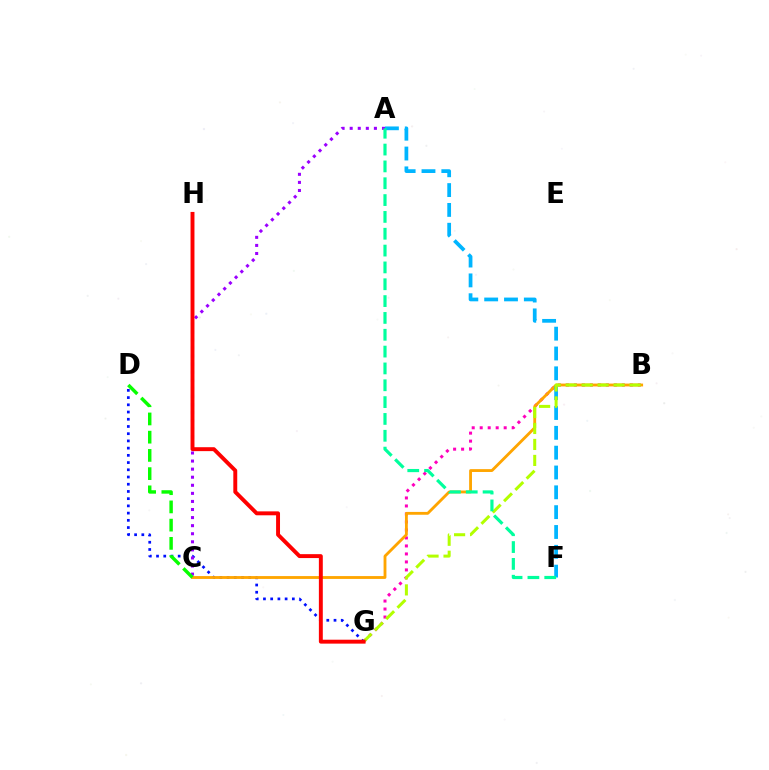{('B', 'G'): [{'color': '#ff00bd', 'line_style': 'dotted', 'thickness': 2.17}, {'color': '#b3ff00', 'line_style': 'dashed', 'thickness': 2.17}], ('D', 'G'): [{'color': '#0010ff', 'line_style': 'dotted', 'thickness': 1.96}], ('A', 'C'): [{'color': '#9b00ff', 'line_style': 'dotted', 'thickness': 2.19}], ('B', 'C'): [{'color': '#ffa500', 'line_style': 'solid', 'thickness': 2.04}], ('C', 'D'): [{'color': '#08ff00', 'line_style': 'dashed', 'thickness': 2.48}], ('A', 'F'): [{'color': '#00b5ff', 'line_style': 'dashed', 'thickness': 2.69}, {'color': '#00ff9d', 'line_style': 'dashed', 'thickness': 2.29}], ('G', 'H'): [{'color': '#ff0000', 'line_style': 'solid', 'thickness': 2.82}]}